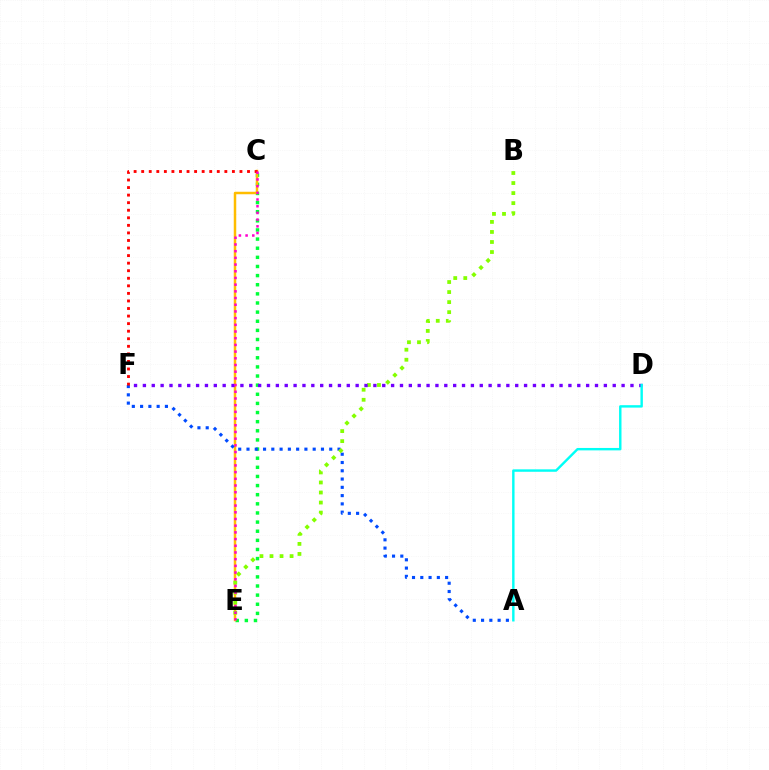{('C', 'E'): [{'color': '#00ff39', 'line_style': 'dotted', 'thickness': 2.48}, {'color': '#ffbd00', 'line_style': 'solid', 'thickness': 1.79}, {'color': '#ff00cf', 'line_style': 'dotted', 'thickness': 1.82}], ('A', 'F'): [{'color': '#004bff', 'line_style': 'dotted', 'thickness': 2.25}], ('B', 'E'): [{'color': '#84ff00', 'line_style': 'dotted', 'thickness': 2.73}], ('D', 'F'): [{'color': '#7200ff', 'line_style': 'dotted', 'thickness': 2.41}], ('A', 'D'): [{'color': '#00fff6', 'line_style': 'solid', 'thickness': 1.74}], ('C', 'F'): [{'color': '#ff0000', 'line_style': 'dotted', 'thickness': 2.05}]}